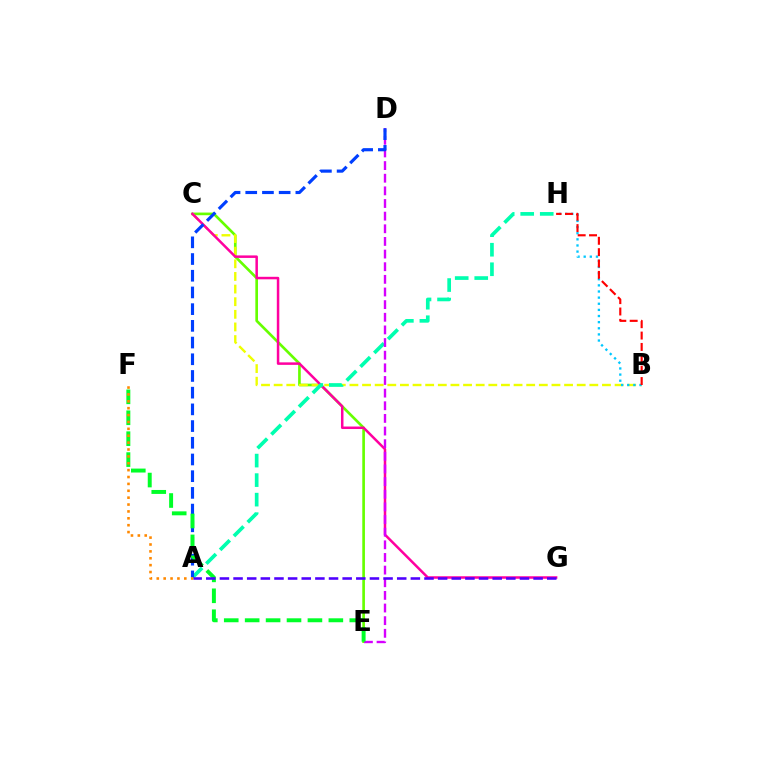{('C', 'E'): [{'color': '#66ff00', 'line_style': 'solid', 'thickness': 1.91}], ('B', 'C'): [{'color': '#eeff00', 'line_style': 'dashed', 'thickness': 1.72}], ('C', 'G'): [{'color': '#ff00a0', 'line_style': 'solid', 'thickness': 1.81}], ('B', 'H'): [{'color': '#00c7ff', 'line_style': 'dotted', 'thickness': 1.67}, {'color': '#ff0000', 'line_style': 'dashed', 'thickness': 1.54}], ('A', 'H'): [{'color': '#00ffaf', 'line_style': 'dashed', 'thickness': 2.65}], ('D', 'E'): [{'color': '#d600ff', 'line_style': 'dashed', 'thickness': 1.72}], ('A', 'D'): [{'color': '#003fff', 'line_style': 'dashed', 'thickness': 2.27}], ('E', 'F'): [{'color': '#00ff27', 'line_style': 'dashed', 'thickness': 2.84}], ('A', 'F'): [{'color': '#ff8800', 'line_style': 'dotted', 'thickness': 1.87}], ('A', 'G'): [{'color': '#4f00ff', 'line_style': 'dashed', 'thickness': 1.85}]}